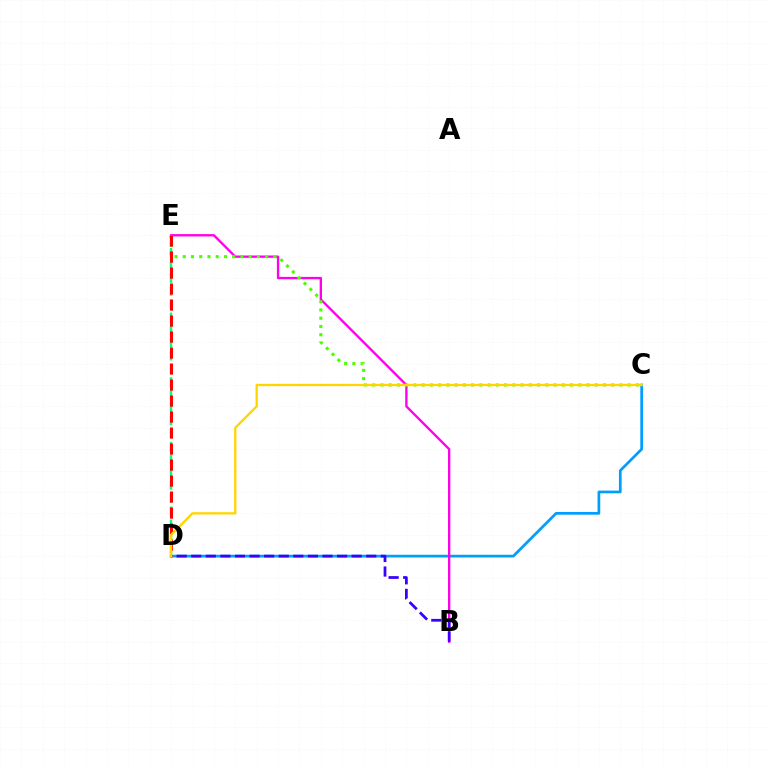{('C', 'D'): [{'color': '#009eff', 'line_style': 'solid', 'thickness': 1.96}, {'color': '#ffd500', 'line_style': 'solid', 'thickness': 1.66}], ('B', 'E'): [{'color': '#ff00ed', 'line_style': 'solid', 'thickness': 1.69}], ('D', 'E'): [{'color': '#00ff86', 'line_style': 'dashed', 'thickness': 1.76}, {'color': '#ff0000', 'line_style': 'dashed', 'thickness': 2.17}], ('B', 'D'): [{'color': '#3700ff', 'line_style': 'dashed', 'thickness': 1.98}], ('C', 'E'): [{'color': '#4fff00', 'line_style': 'dotted', 'thickness': 2.24}]}